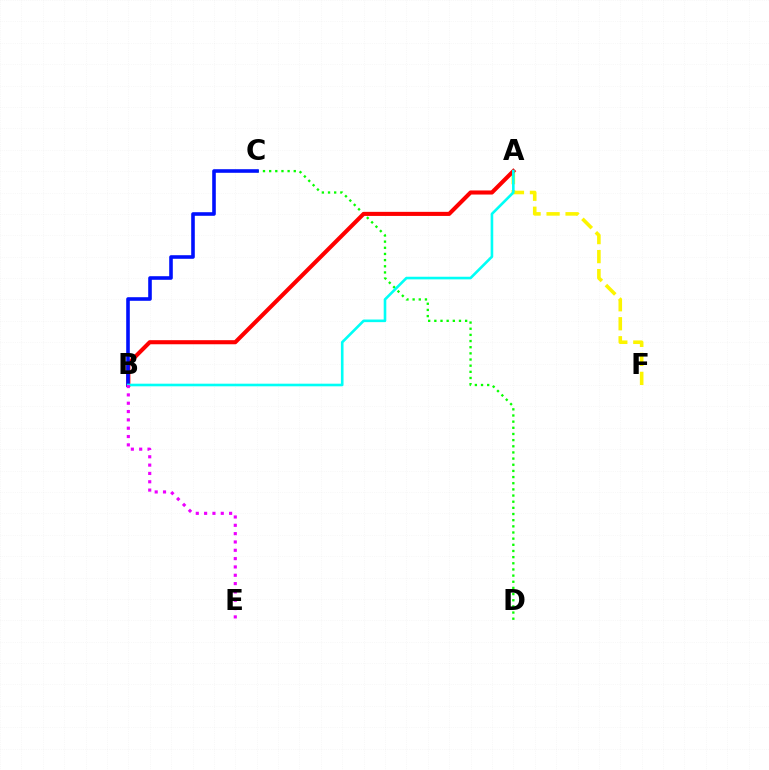{('C', 'D'): [{'color': '#08ff00', 'line_style': 'dotted', 'thickness': 1.67}], ('A', 'F'): [{'color': '#fcf500', 'line_style': 'dashed', 'thickness': 2.58}], ('A', 'B'): [{'color': '#ff0000', 'line_style': 'solid', 'thickness': 2.94}, {'color': '#00fff6', 'line_style': 'solid', 'thickness': 1.89}], ('B', 'C'): [{'color': '#0010ff', 'line_style': 'solid', 'thickness': 2.59}], ('B', 'E'): [{'color': '#ee00ff', 'line_style': 'dotted', 'thickness': 2.26}]}